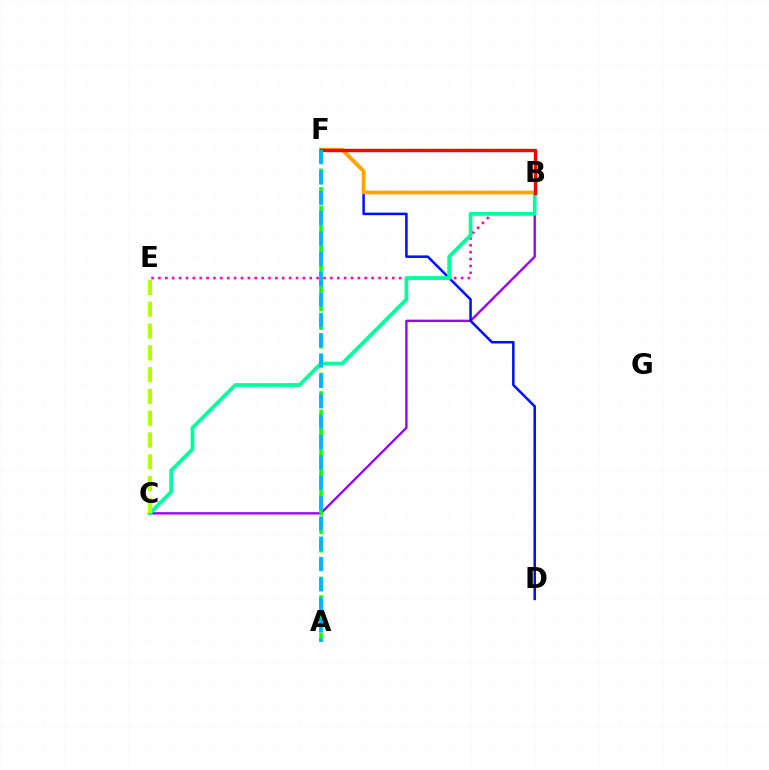{('B', 'E'): [{'color': '#ff00bd', 'line_style': 'dotted', 'thickness': 1.87}], ('B', 'C'): [{'color': '#9b00ff', 'line_style': 'solid', 'thickness': 1.69}, {'color': '#00ff9d', 'line_style': 'solid', 'thickness': 2.71}], ('D', 'F'): [{'color': '#0010ff', 'line_style': 'solid', 'thickness': 1.82}], ('B', 'F'): [{'color': '#ffa500', 'line_style': 'solid', 'thickness': 2.72}, {'color': '#ff0000', 'line_style': 'solid', 'thickness': 2.45}], ('C', 'E'): [{'color': '#b3ff00', 'line_style': 'dashed', 'thickness': 2.96}], ('A', 'F'): [{'color': '#08ff00', 'line_style': 'dashed', 'thickness': 2.52}, {'color': '#00b5ff', 'line_style': 'dashed', 'thickness': 2.76}]}